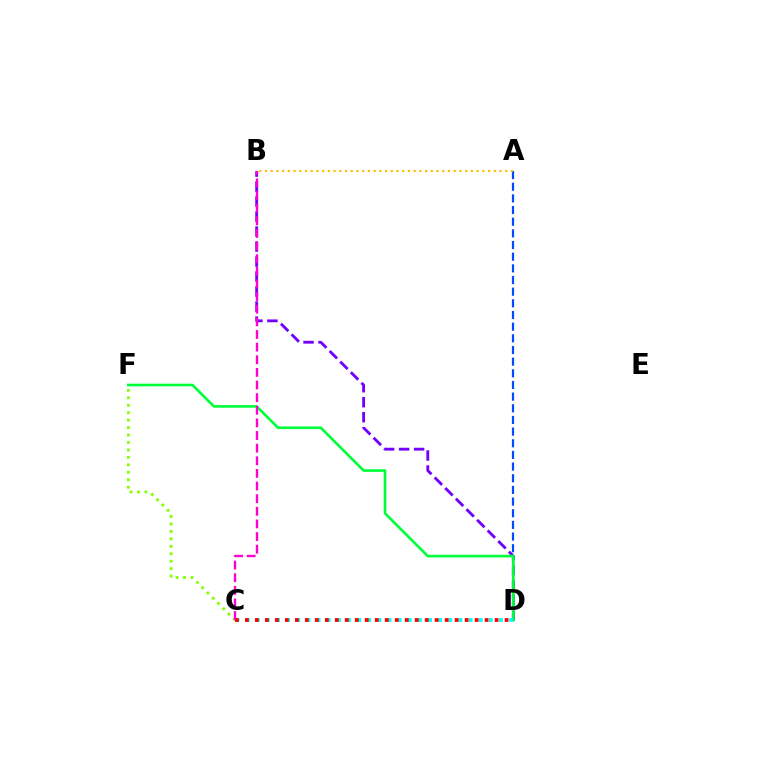{('A', 'D'): [{'color': '#004bff', 'line_style': 'dashed', 'thickness': 1.58}], ('B', 'D'): [{'color': '#7200ff', 'line_style': 'dashed', 'thickness': 2.04}], ('D', 'F'): [{'color': '#00ff39', 'line_style': 'solid', 'thickness': 1.9}], ('C', 'F'): [{'color': '#84ff00', 'line_style': 'dotted', 'thickness': 2.02}], ('C', 'D'): [{'color': '#00fff6', 'line_style': 'dotted', 'thickness': 2.75}, {'color': '#ff0000', 'line_style': 'dotted', 'thickness': 2.71}], ('B', 'C'): [{'color': '#ff00cf', 'line_style': 'dashed', 'thickness': 1.72}], ('A', 'B'): [{'color': '#ffbd00', 'line_style': 'dotted', 'thickness': 1.55}]}